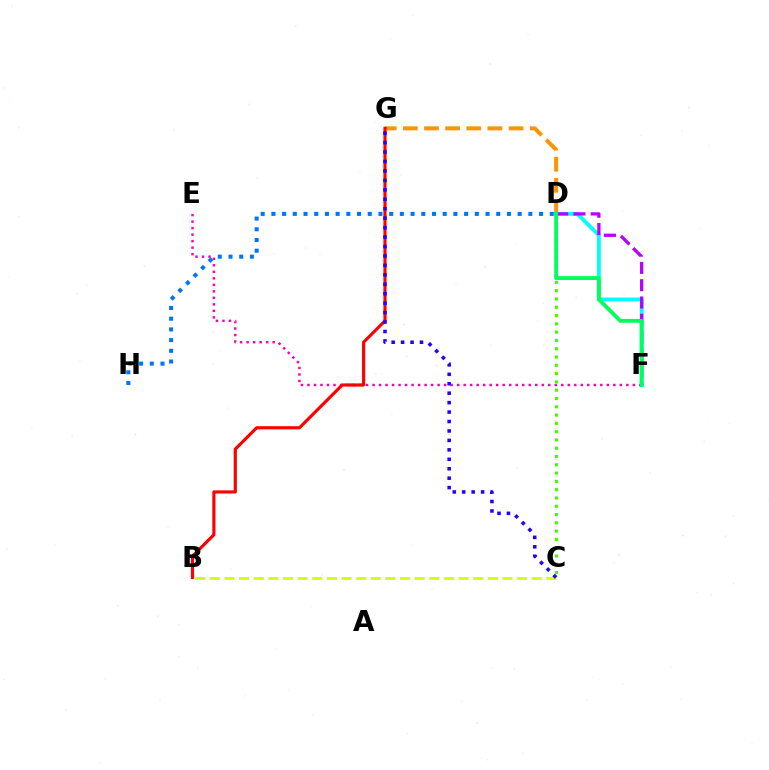{('D', 'H'): [{'color': '#0074ff', 'line_style': 'dotted', 'thickness': 2.91}], ('D', 'F'): [{'color': '#00fff6', 'line_style': 'solid', 'thickness': 2.75}, {'color': '#b900ff', 'line_style': 'dashed', 'thickness': 2.35}, {'color': '#00ff5c', 'line_style': 'solid', 'thickness': 2.76}], ('E', 'F'): [{'color': '#ff00ac', 'line_style': 'dotted', 'thickness': 1.77}], ('B', 'C'): [{'color': '#d1ff00', 'line_style': 'dashed', 'thickness': 1.99}], ('D', 'G'): [{'color': '#ff9400', 'line_style': 'dashed', 'thickness': 2.87}], ('B', 'G'): [{'color': '#ff0000', 'line_style': 'solid', 'thickness': 2.27}], ('C', 'G'): [{'color': '#2500ff', 'line_style': 'dotted', 'thickness': 2.57}], ('C', 'D'): [{'color': '#3dff00', 'line_style': 'dotted', 'thickness': 2.25}]}